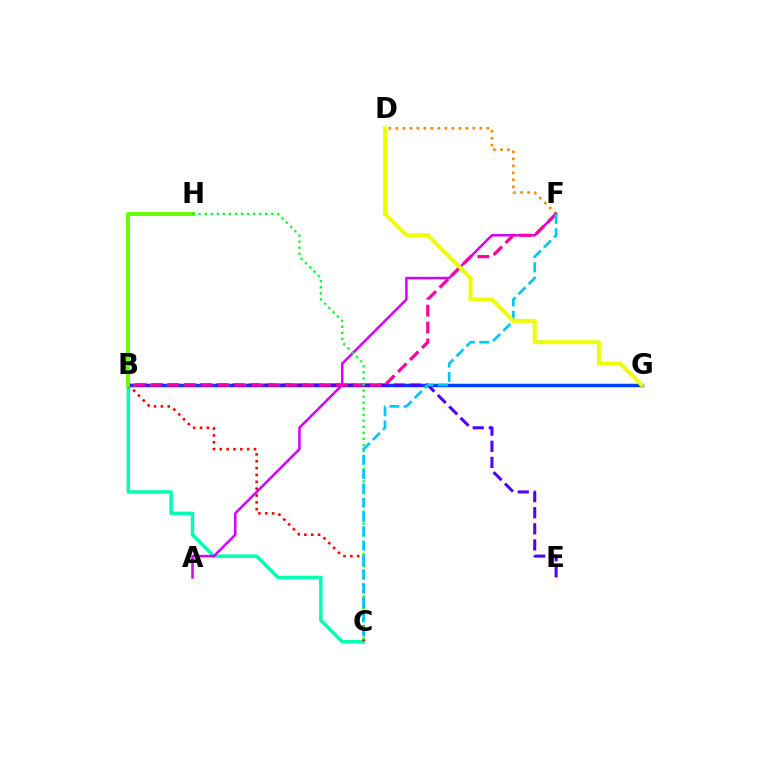{('B', 'C'): [{'color': '#00ffaf', 'line_style': 'solid', 'thickness': 2.51}, {'color': '#ff0000', 'line_style': 'dotted', 'thickness': 1.86}], ('B', 'G'): [{'color': '#003fff', 'line_style': 'solid', 'thickness': 2.52}], ('B', 'E'): [{'color': '#4f00ff', 'line_style': 'dashed', 'thickness': 2.19}], ('D', 'F'): [{'color': '#ff8800', 'line_style': 'dotted', 'thickness': 1.9}], ('A', 'F'): [{'color': '#d600ff', 'line_style': 'solid', 'thickness': 1.82}], ('B', 'H'): [{'color': '#66ff00', 'line_style': 'solid', 'thickness': 2.81}], ('B', 'F'): [{'color': '#ff00a0', 'line_style': 'dashed', 'thickness': 2.3}], ('C', 'H'): [{'color': '#00ff27', 'line_style': 'dotted', 'thickness': 1.64}], ('C', 'F'): [{'color': '#00c7ff', 'line_style': 'dashed', 'thickness': 1.95}], ('D', 'G'): [{'color': '#eeff00', 'line_style': 'solid', 'thickness': 2.85}]}